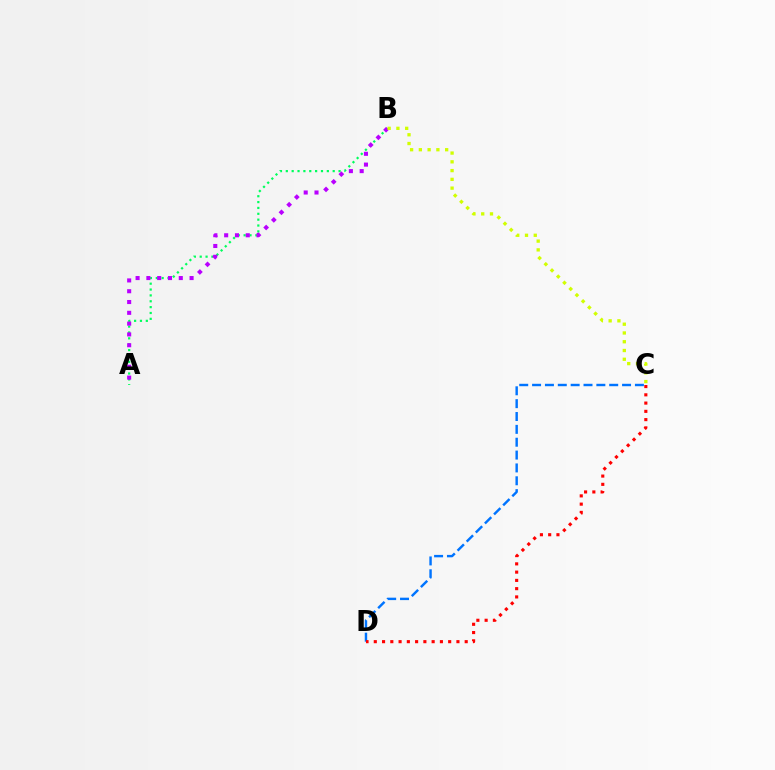{('A', 'B'): [{'color': '#00ff5c', 'line_style': 'dotted', 'thickness': 1.59}, {'color': '#b900ff', 'line_style': 'dotted', 'thickness': 2.93}], ('C', 'D'): [{'color': '#0074ff', 'line_style': 'dashed', 'thickness': 1.75}, {'color': '#ff0000', 'line_style': 'dotted', 'thickness': 2.25}], ('B', 'C'): [{'color': '#d1ff00', 'line_style': 'dotted', 'thickness': 2.38}]}